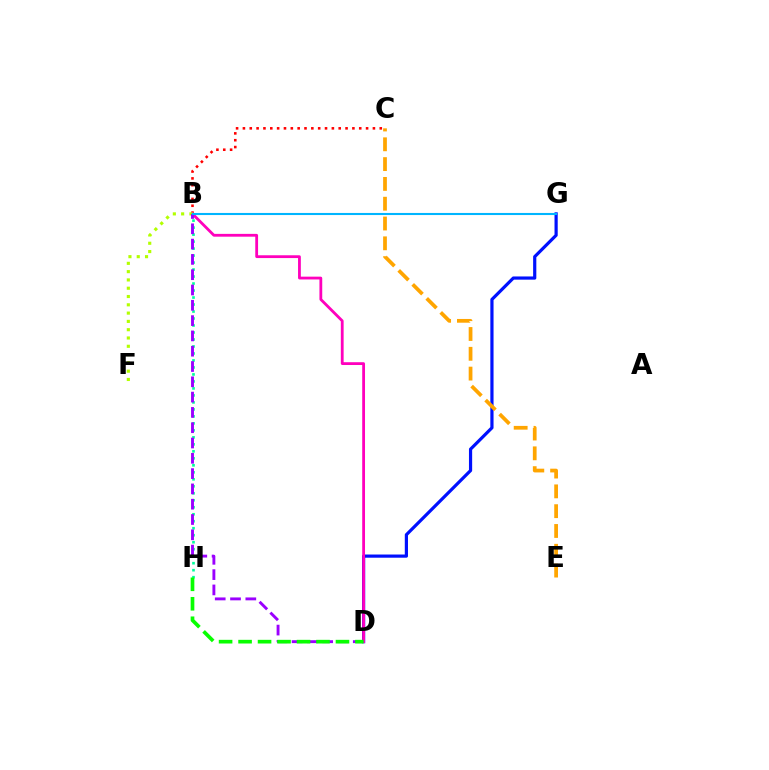{('B', 'C'): [{'color': '#ff0000', 'line_style': 'dotted', 'thickness': 1.86}], ('D', 'G'): [{'color': '#0010ff', 'line_style': 'solid', 'thickness': 2.3}], ('B', 'H'): [{'color': '#00ff9d', 'line_style': 'dotted', 'thickness': 1.9}], ('B', 'D'): [{'color': '#ff00bd', 'line_style': 'solid', 'thickness': 2.02}, {'color': '#9b00ff', 'line_style': 'dashed', 'thickness': 2.08}], ('C', 'E'): [{'color': '#ffa500', 'line_style': 'dashed', 'thickness': 2.69}], ('B', 'F'): [{'color': '#b3ff00', 'line_style': 'dotted', 'thickness': 2.25}], ('D', 'H'): [{'color': '#08ff00', 'line_style': 'dashed', 'thickness': 2.65}], ('B', 'G'): [{'color': '#00b5ff', 'line_style': 'solid', 'thickness': 1.51}]}